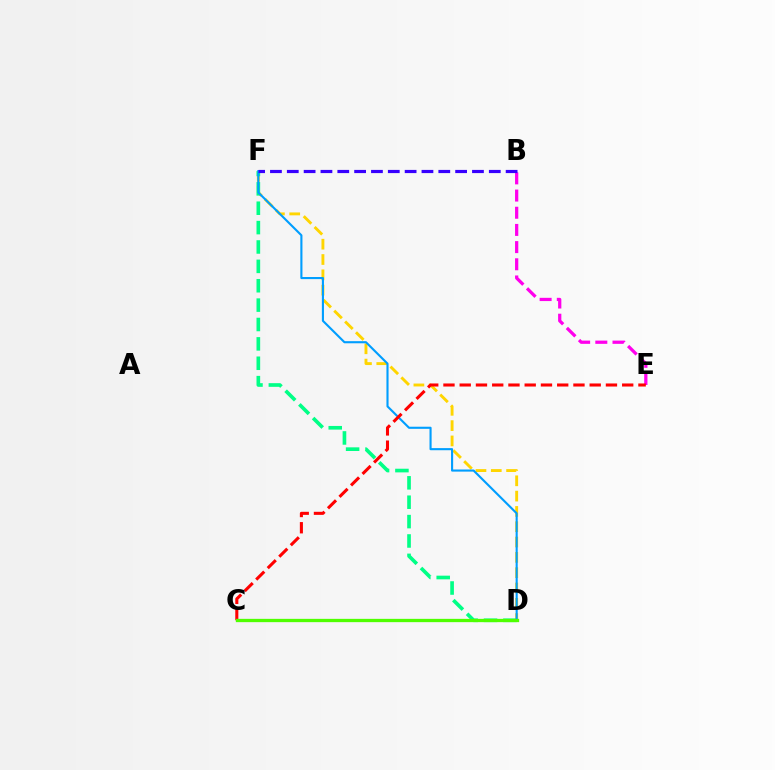{('B', 'E'): [{'color': '#ff00ed', 'line_style': 'dashed', 'thickness': 2.33}], ('D', 'F'): [{'color': '#ffd500', 'line_style': 'dashed', 'thickness': 2.08}, {'color': '#00ff86', 'line_style': 'dashed', 'thickness': 2.63}, {'color': '#009eff', 'line_style': 'solid', 'thickness': 1.52}], ('C', 'E'): [{'color': '#ff0000', 'line_style': 'dashed', 'thickness': 2.21}], ('B', 'F'): [{'color': '#3700ff', 'line_style': 'dashed', 'thickness': 2.29}], ('C', 'D'): [{'color': '#4fff00', 'line_style': 'solid', 'thickness': 2.37}]}